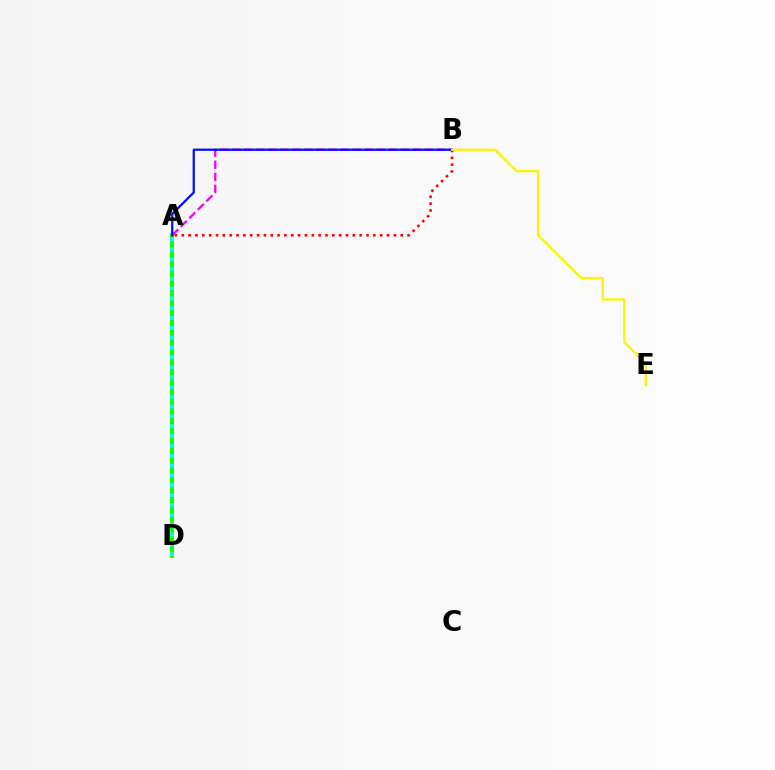{('A', 'D'): [{'color': '#08ff00', 'line_style': 'solid', 'thickness': 2.76}, {'color': '#00fff6', 'line_style': 'dotted', 'thickness': 2.67}], ('A', 'B'): [{'color': '#ee00ff', 'line_style': 'dashed', 'thickness': 1.63}, {'color': '#ff0000', 'line_style': 'dotted', 'thickness': 1.86}, {'color': '#0010ff', 'line_style': 'solid', 'thickness': 1.62}], ('B', 'E'): [{'color': '#fcf500', 'line_style': 'solid', 'thickness': 1.65}]}